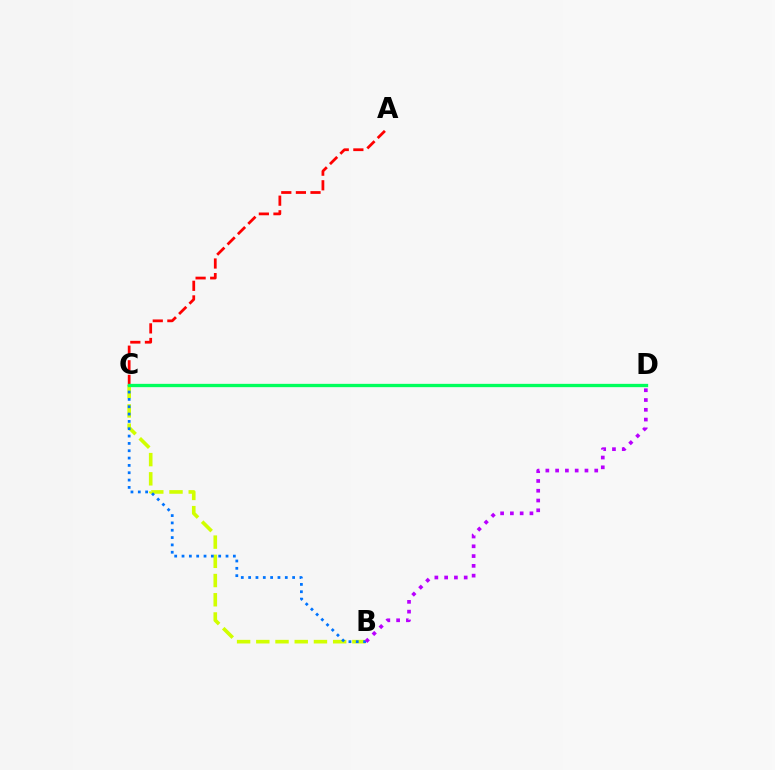{('B', 'C'): [{'color': '#d1ff00', 'line_style': 'dashed', 'thickness': 2.61}, {'color': '#0074ff', 'line_style': 'dotted', 'thickness': 1.99}], ('A', 'C'): [{'color': '#ff0000', 'line_style': 'dashed', 'thickness': 1.98}], ('C', 'D'): [{'color': '#00ff5c', 'line_style': 'solid', 'thickness': 2.39}], ('B', 'D'): [{'color': '#b900ff', 'line_style': 'dotted', 'thickness': 2.66}]}